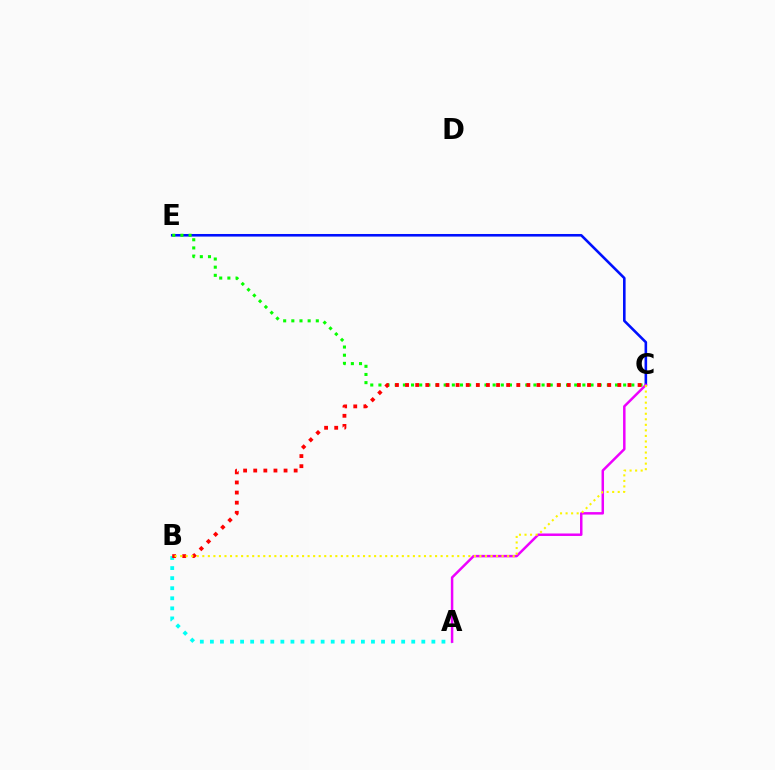{('A', 'B'): [{'color': '#00fff6', 'line_style': 'dotted', 'thickness': 2.74}], ('C', 'E'): [{'color': '#0010ff', 'line_style': 'solid', 'thickness': 1.86}, {'color': '#08ff00', 'line_style': 'dotted', 'thickness': 2.22}], ('A', 'C'): [{'color': '#ee00ff', 'line_style': 'solid', 'thickness': 1.79}], ('B', 'C'): [{'color': '#ff0000', 'line_style': 'dotted', 'thickness': 2.75}, {'color': '#fcf500', 'line_style': 'dotted', 'thickness': 1.51}]}